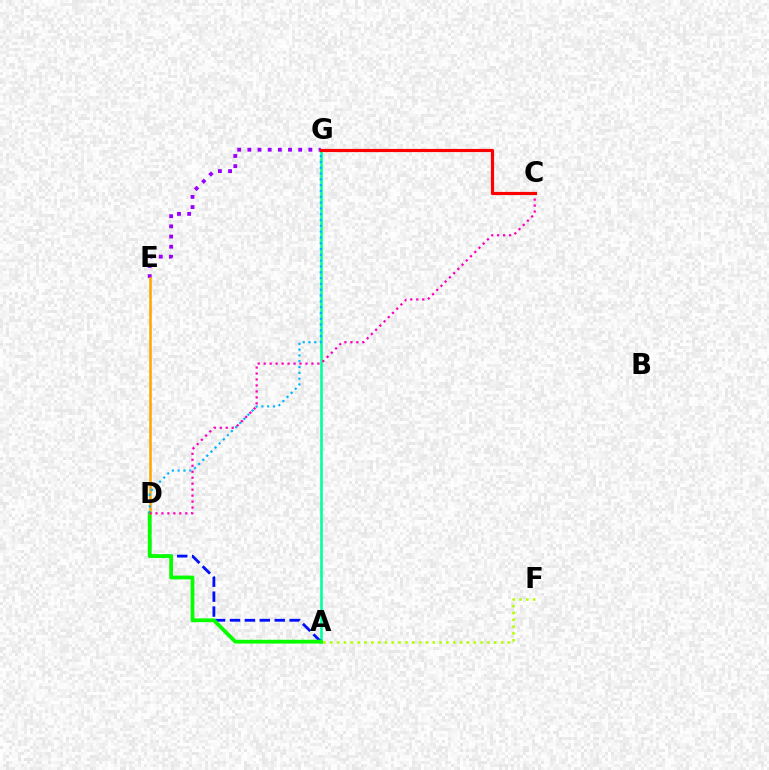{('A', 'G'): [{'color': '#00ff9d', 'line_style': 'solid', 'thickness': 1.86}], ('A', 'D'): [{'color': '#0010ff', 'line_style': 'dashed', 'thickness': 2.03}, {'color': '#08ff00', 'line_style': 'solid', 'thickness': 2.74}], ('E', 'G'): [{'color': '#9b00ff', 'line_style': 'dotted', 'thickness': 2.76}], ('D', 'E'): [{'color': '#ffa500', 'line_style': 'solid', 'thickness': 1.82}], ('A', 'F'): [{'color': '#b3ff00', 'line_style': 'dotted', 'thickness': 1.86}], ('D', 'G'): [{'color': '#00b5ff', 'line_style': 'dotted', 'thickness': 1.58}], ('C', 'D'): [{'color': '#ff00bd', 'line_style': 'dotted', 'thickness': 1.62}], ('C', 'G'): [{'color': '#ff0000', 'line_style': 'solid', 'thickness': 2.29}]}